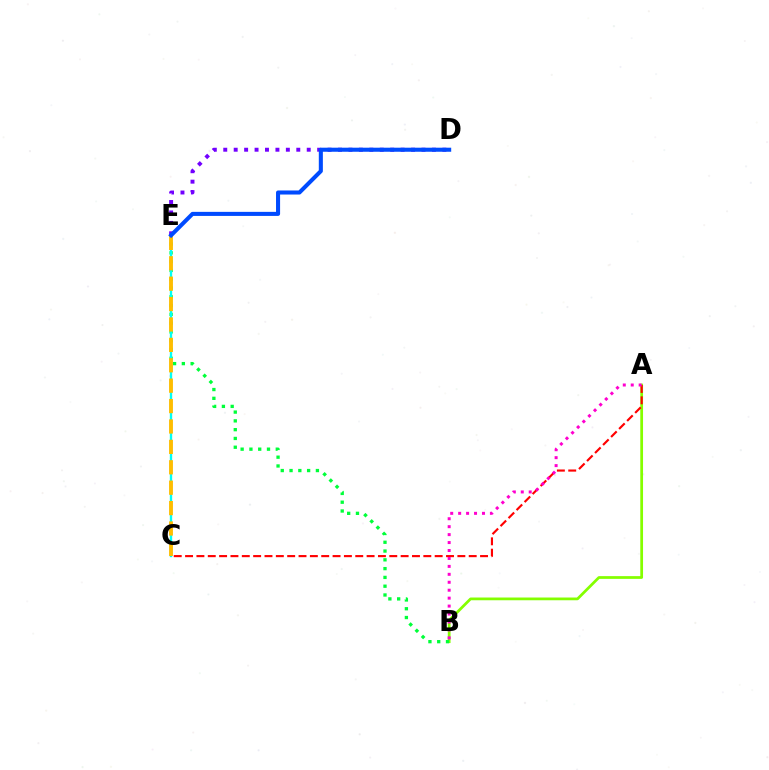{('A', 'B'): [{'color': '#84ff00', 'line_style': 'solid', 'thickness': 1.98}, {'color': '#ff00cf', 'line_style': 'dotted', 'thickness': 2.16}], ('B', 'E'): [{'color': '#00ff39', 'line_style': 'dotted', 'thickness': 2.39}], ('D', 'E'): [{'color': '#7200ff', 'line_style': 'dotted', 'thickness': 2.83}, {'color': '#004bff', 'line_style': 'solid', 'thickness': 2.92}], ('C', 'E'): [{'color': '#00fff6', 'line_style': 'solid', 'thickness': 1.69}, {'color': '#ffbd00', 'line_style': 'dashed', 'thickness': 2.77}], ('A', 'C'): [{'color': '#ff0000', 'line_style': 'dashed', 'thickness': 1.54}]}